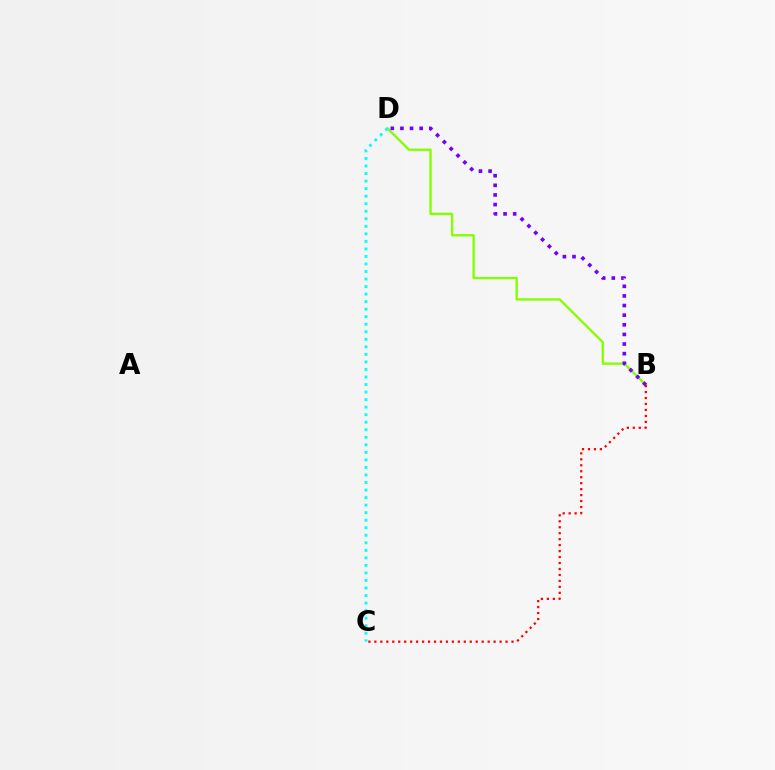{('B', 'D'): [{'color': '#84ff00', 'line_style': 'solid', 'thickness': 1.68}, {'color': '#7200ff', 'line_style': 'dotted', 'thickness': 2.61}], ('B', 'C'): [{'color': '#ff0000', 'line_style': 'dotted', 'thickness': 1.62}], ('C', 'D'): [{'color': '#00fff6', 'line_style': 'dotted', 'thickness': 2.05}]}